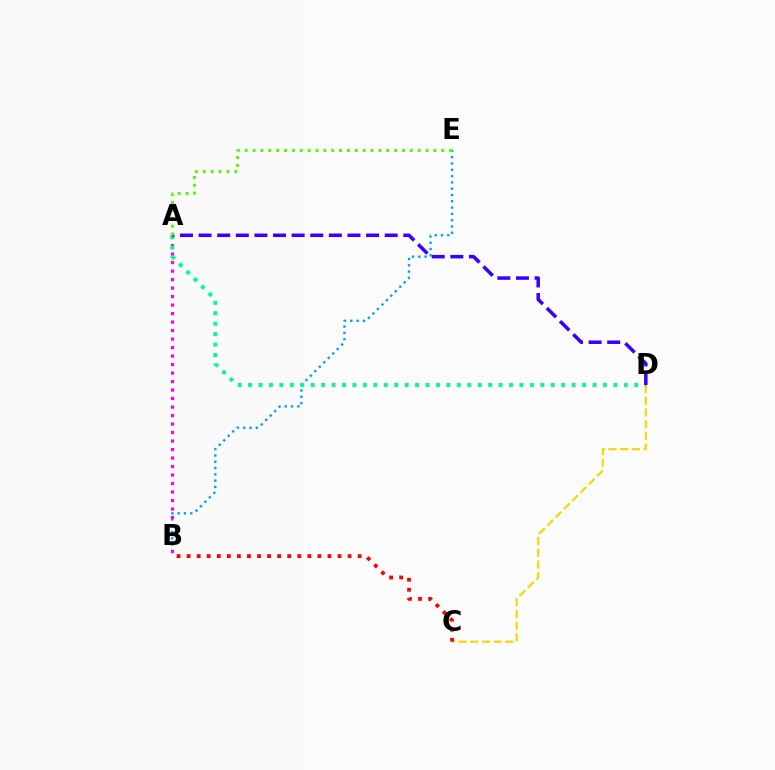{('C', 'D'): [{'color': '#ffd500', 'line_style': 'dashed', 'thickness': 1.59}], ('B', 'E'): [{'color': '#009eff', 'line_style': 'dotted', 'thickness': 1.71}], ('A', 'B'): [{'color': '#ff00ed', 'line_style': 'dotted', 'thickness': 2.31}], ('A', 'D'): [{'color': '#00ff86', 'line_style': 'dotted', 'thickness': 2.84}, {'color': '#3700ff', 'line_style': 'dashed', 'thickness': 2.53}], ('B', 'C'): [{'color': '#ff0000', 'line_style': 'dotted', 'thickness': 2.73}], ('A', 'E'): [{'color': '#4fff00', 'line_style': 'dotted', 'thickness': 2.14}]}